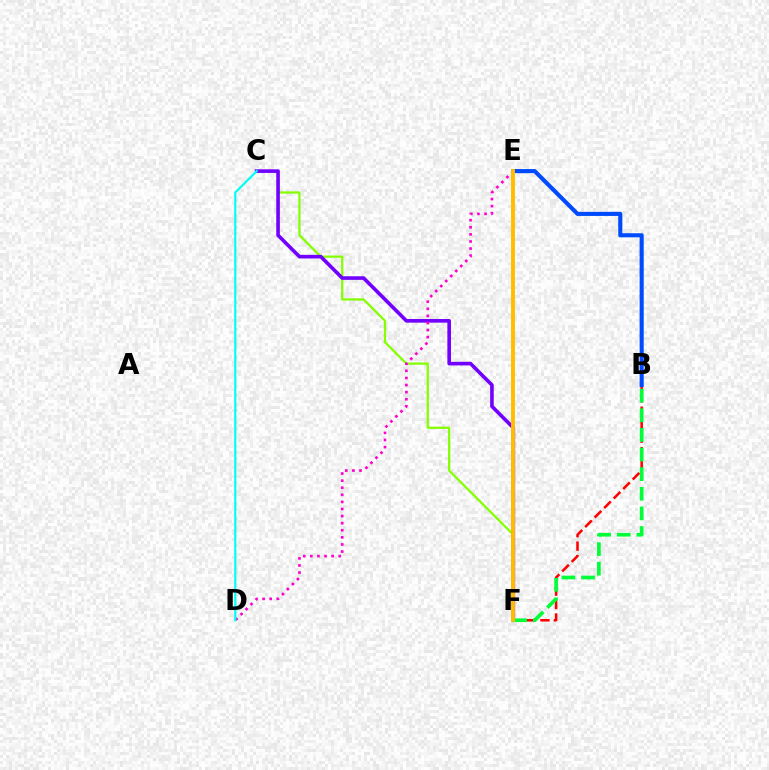{('C', 'F'): [{'color': '#84ff00', 'line_style': 'solid', 'thickness': 1.62}, {'color': '#7200ff', 'line_style': 'solid', 'thickness': 2.6}], ('B', 'F'): [{'color': '#ff0000', 'line_style': 'dashed', 'thickness': 1.83}, {'color': '#00ff39', 'line_style': 'dashed', 'thickness': 2.67}], ('D', 'E'): [{'color': '#ff00cf', 'line_style': 'dotted', 'thickness': 1.93}], ('B', 'E'): [{'color': '#004bff', 'line_style': 'solid', 'thickness': 2.95}], ('E', 'F'): [{'color': '#ffbd00', 'line_style': 'solid', 'thickness': 2.8}], ('C', 'D'): [{'color': '#00fff6', 'line_style': 'solid', 'thickness': 1.56}]}